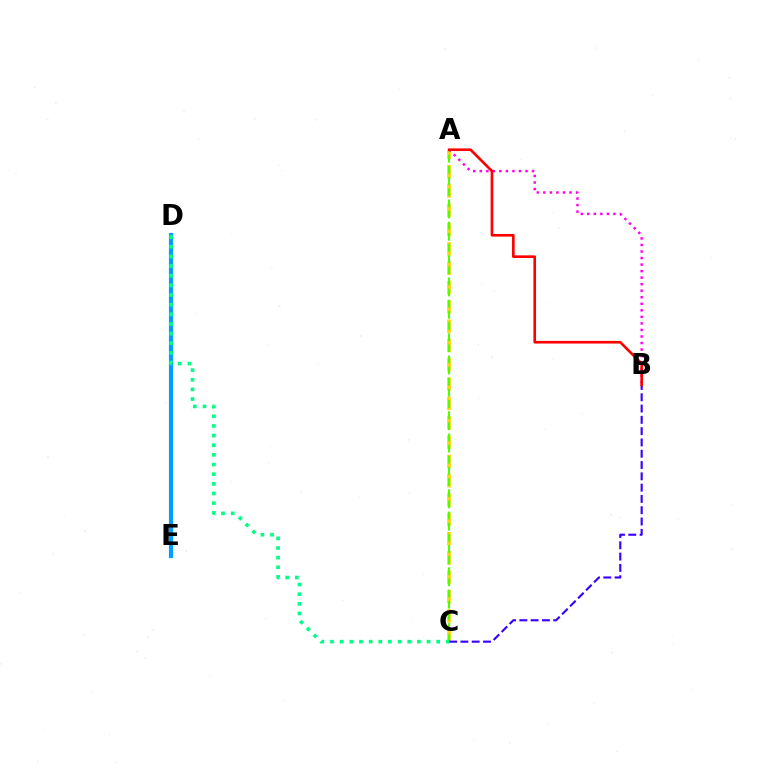{('A', 'C'): [{'color': '#ffd500', 'line_style': 'dashed', 'thickness': 2.62}, {'color': '#4fff00', 'line_style': 'dashed', 'thickness': 1.51}], ('A', 'B'): [{'color': '#ff00ed', 'line_style': 'dotted', 'thickness': 1.78}, {'color': '#ff0000', 'line_style': 'solid', 'thickness': 1.9}], ('B', 'C'): [{'color': '#3700ff', 'line_style': 'dashed', 'thickness': 1.53}], ('D', 'E'): [{'color': '#009eff', 'line_style': 'solid', 'thickness': 3.0}], ('C', 'D'): [{'color': '#00ff86', 'line_style': 'dotted', 'thickness': 2.62}]}